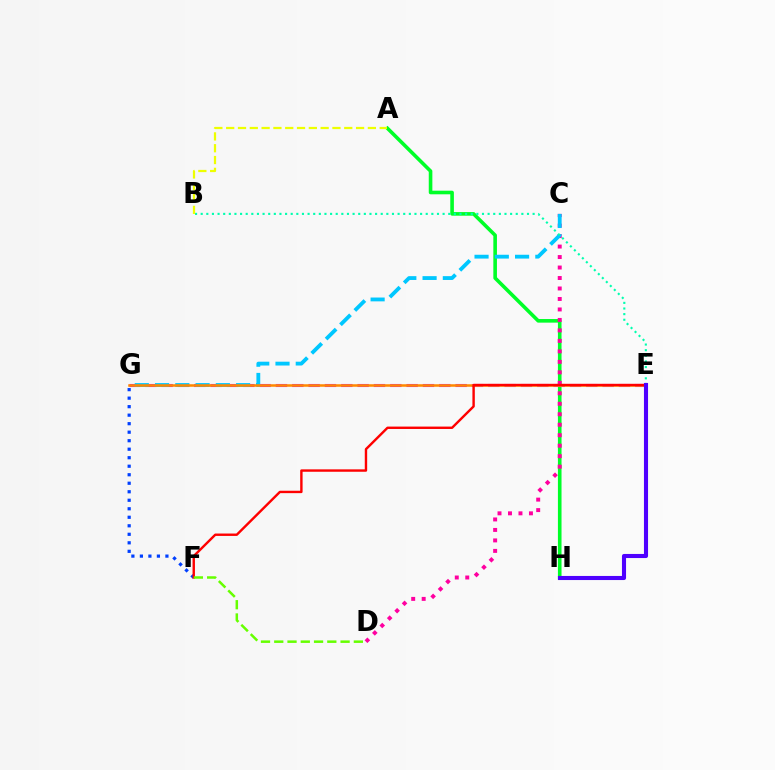{('F', 'G'): [{'color': '#003fff', 'line_style': 'dotted', 'thickness': 2.31}], ('A', 'H'): [{'color': '#00ff27', 'line_style': 'solid', 'thickness': 2.6}], ('C', 'D'): [{'color': '#ff00a0', 'line_style': 'dotted', 'thickness': 2.85}], ('E', 'G'): [{'color': '#d600ff', 'line_style': 'dashed', 'thickness': 2.22}, {'color': '#ff8800', 'line_style': 'solid', 'thickness': 1.82}], ('C', 'G'): [{'color': '#00c7ff', 'line_style': 'dashed', 'thickness': 2.75}], ('B', 'E'): [{'color': '#00ffaf', 'line_style': 'dotted', 'thickness': 1.53}], ('E', 'F'): [{'color': '#ff0000', 'line_style': 'solid', 'thickness': 1.73}], ('A', 'B'): [{'color': '#eeff00', 'line_style': 'dashed', 'thickness': 1.6}], ('E', 'H'): [{'color': '#4f00ff', 'line_style': 'solid', 'thickness': 2.95}], ('D', 'F'): [{'color': '#66ff00', 'line_style': 'dashed', 'thickness': 1.8}]}